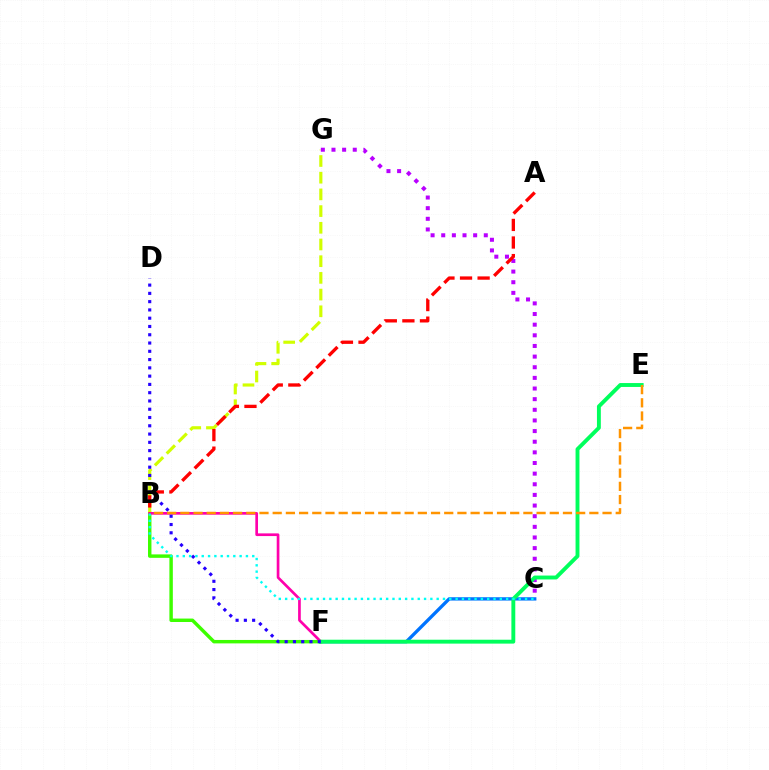{('C', 'F'): [{'color': '#0074ff', 'line_style': 'solid', 'thickness': 2.39}], ('B', 'F'): [{'color': '#3dff00', 'line_style': 'solid', 'thickness': 2.48}, {'color': '#ff00ac', 'line_style': 'solid', 'thickness': 1.93}], ('B', 'G'): [{'color': '#d1ff00', 'line_style': 'dashed', 'thickness': 2.27}], ('C', 'G'): [{'color': '#b900ff', 'line_style': 'dotted', 'thickness': 2.89}], ('A', 'B'): [{'color': '#ff0000', 'line_style': 'dashed', 'thickness': 2.39}], ('E', 'F'): [{'color': '#00ff5c', 'line_style': 'solid', 'thickness': 2.8}], ('D', 'F'): [{'color': '#2500ff', 'line_style': 'dotted', 'thickness': 2.25}], ('B', 'C'): [{'color': '#00fff6', 'line_style': 'dotted', 'thickness': 1.72}], ('B', 'E'): [{'color': '#ff9400', 'line_style': 'dashed', 'thickness': 1.79}]}